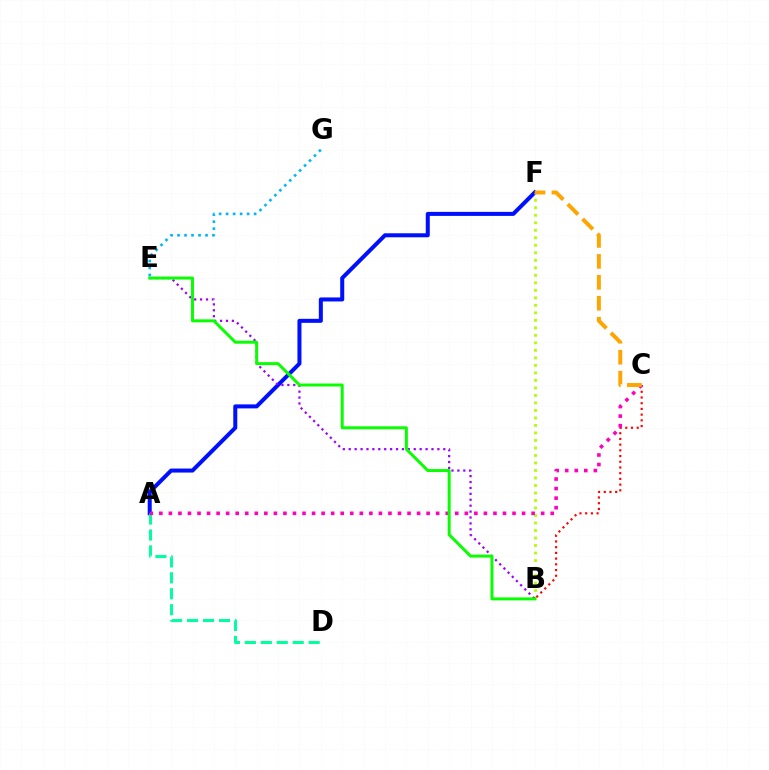{('A', 'F'): [{'color': '#0010ff', 'line_style': 'solid', 'thickness': 2.89}], ('B', 'F'): [{'color': '#b3ff00', 'line_style': 'dotted', 'thickness': 2.04}], ('E', 'G'): [{'color': '#00b5ff', 'line_style': 'dotted', 'thickness': 1.9}], ('A', 'D'): [{'color': '#00ff9d', 'line_style': 'dashed', 'thickness': 2.17}], ('B', 'C'): [{'color': '#ff0000', 'line_style': 'dotted', 'thickness': 1.55}], ('B', 'E'): [{'color': '#9b00ff', 'line_style': 'dotted', 'thickness': 1.61}, {'color': '#08ff00', 'line_style': 'solid', 'thickness': 2.13}], ('A', 'C'): [{'color': '#ff00bd', 'line_style': 'dotted', 'thickness': 2.59}], ('C', 'F'): [{'color': '#ffa500', 'line_style': 'dashed', 'thickness': 2.84}]}